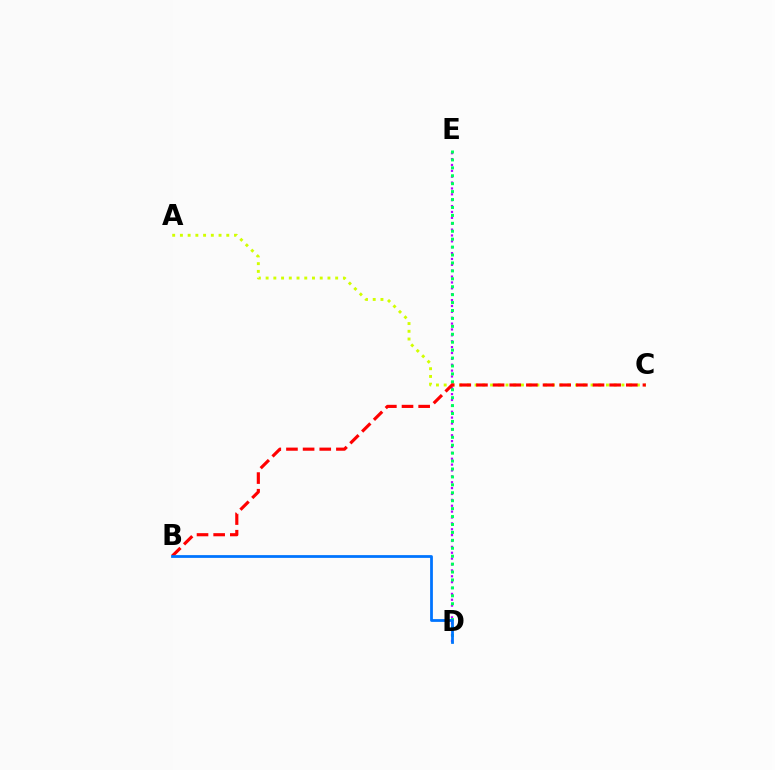{('D', 'E'): [{'color': '#b900ff', 'line_style': 'dotted', 'thickness': 1.6}, {'color': '#00ff5c', 'line_style': 'dotted', 'thickness': 2.15}], ('A', 'C'): [{'color': '#d1ff00', 'line_style': 'dotted', 'thickness': 2.1}], ('B', 'C'): [{'color': '#ff0000', 'line_style': 'dashed', 'thickness': 2.26}], ('B', 'D'): [{'color': '#0074ff', 'line_style': 'solid', 'thickness': 1.99}]}